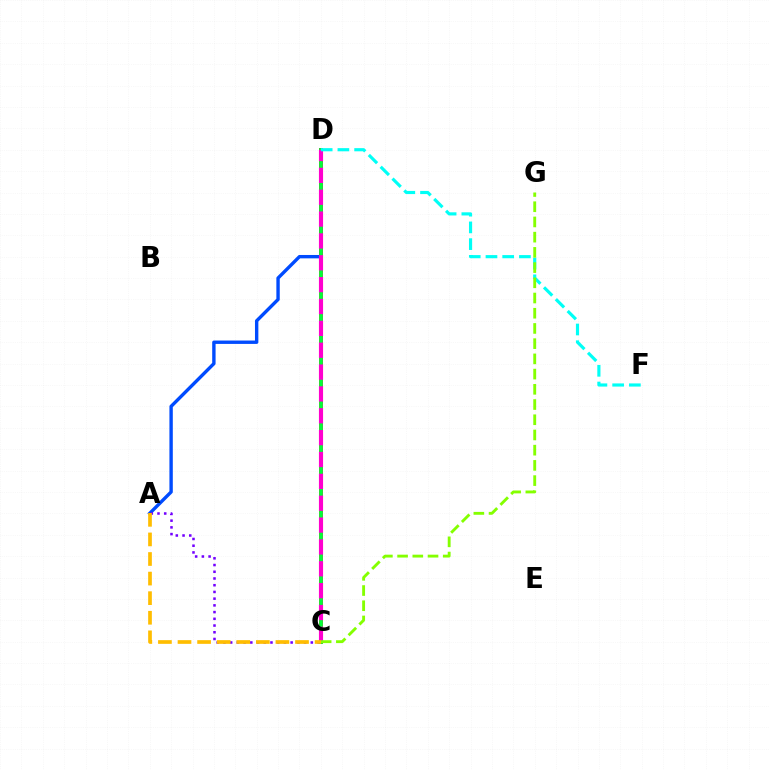{('A', 'D'): [{'color': '#004bff', 'line_style': 'solid', 'thickness': 2.44}], ('C', 'D'): [{'color': '#ff0000', 'line_style': 'solid', 'thickness': 2.64}, {'color': '#00ff39', 'line_style': 'solid', 'thickness': 2.6}, {'color': '#ff00cf', 'line_style': 'dashed', 'thickness': 2.97}], ('A', 'C'): [{'color': '#7200ff', 'line_style': 'dotted', 'thickness': 1.83}, {'color': '#ffbd00', 'line_style': 'dashed', 'thickness': 2.66}], ('D', 'F'): [{'color': '#00fff6', 'line_style': 'dashed', 'thickness': 2.27}], ('C', 'G'): [{'color': '#84ff00', 'line_style': 'dashed', 'thickness': 2.07}]}